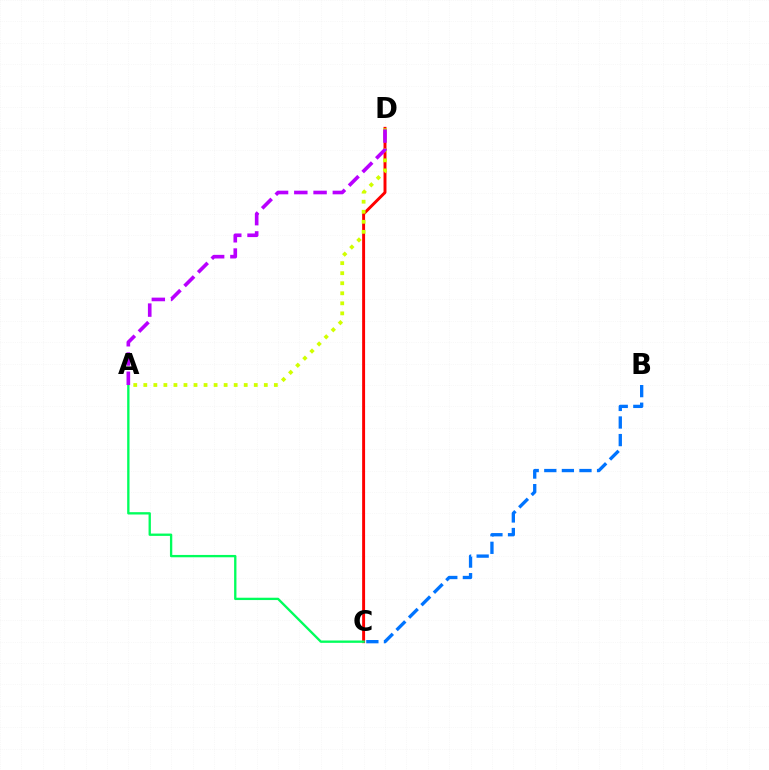{('C', 'D'): [{'color': '#ff0000', 'line_style': 'solid', 'thickness': 2.12}], ('A', 'C'): [{'color': '#00ff5c', 'line_style': 'solid', 'thickness': 1.68}], ('B', 'C'): [{'color': '#0074ff', 'line_style': 'dashed', 'thickness': 2.39}], ('A', 'D'): [{'color': '#d1ff00', 'line_style': 'dotted', 'thickness': 2.73}, {'color': '#b900ff', 'line_style': 'dashed', 'thickness': 2.62}]}